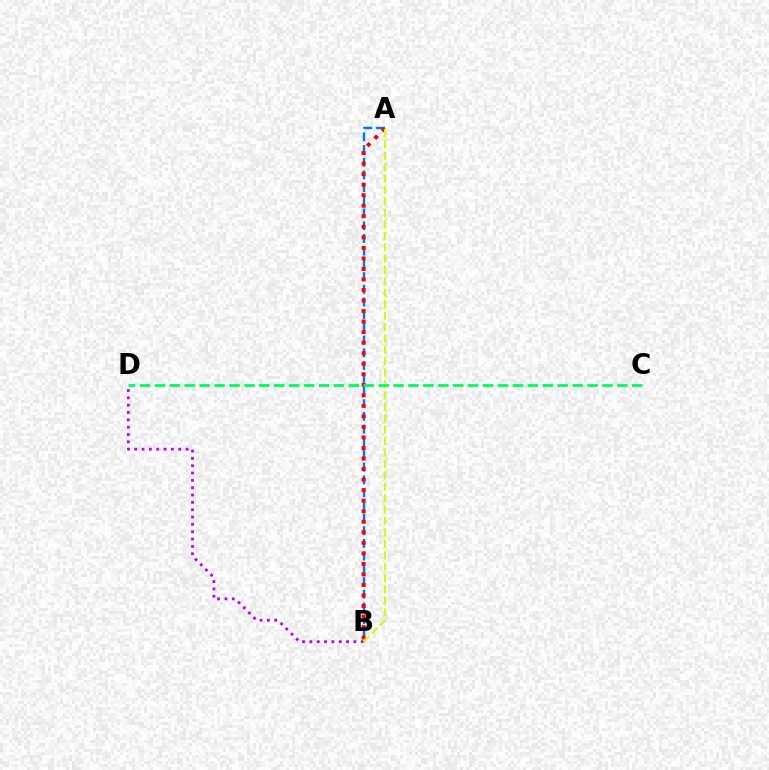{('B', 'D'): [{'color': '#b900ff', 'line_style': 'dotted', 'thickness': 1.99}], ('A', 'B'): [{'color': '#0074ff', 'line_style': 'dashed', 'thickness': 1.73}, {'color': '#ff0000', 'line_style': 'dotted', 'thickness': 2.86}, {'color': '#d1ff00', 'line_style': 'dashed', 'thickness': 1.55}], ('C', 'D'): [{'color': '#00ff5c', 'line_style': 'dashed', 'thickness': 2.03}]}